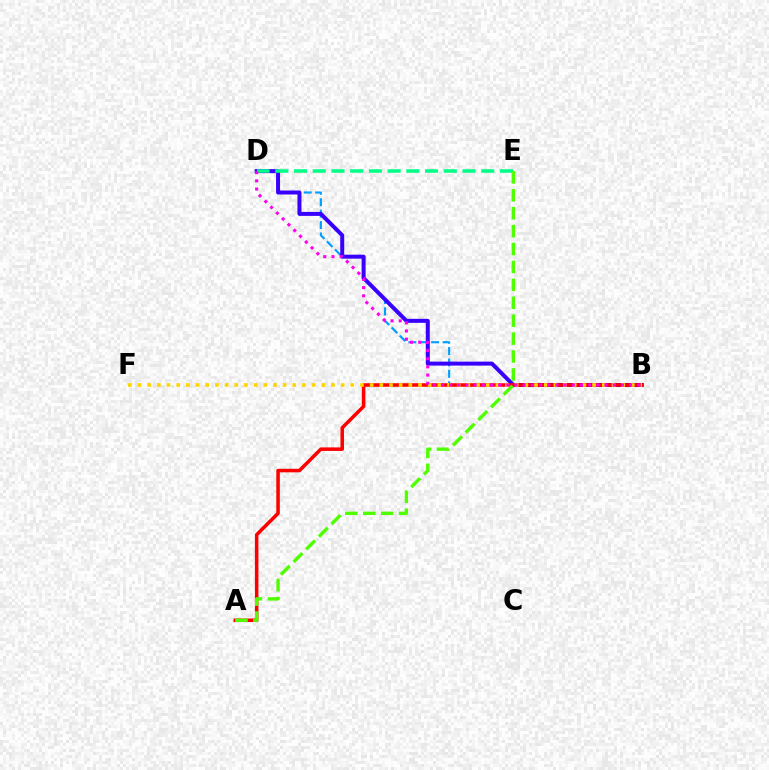{('B', 'D'): [{'color': '#009eff', 'line_style': 'dashed', 'thickness': 1.55}, {'color': '#3700ff', 'line_style': 'solid', 'thickness': 2.87}, {'color': '#ff00ed', 'line_style': 'dotted', 'thickness': 2.22}], ('A', 'B'): [{'color': '#ff0000', 'line_style': 'solid', 'thickness': 2.55}], ('D', 'E'): [{'color': '#00ff86', 'line_style': 'dashed', 'thickness': 2.54}], ('B', 'F'): [{'color': '#ffd500', 'line_style': 'dotted', 'thickness': 2.63}], ('A', 'E'): [{'color': '#4fff00', 'line_style': 'dashed', 'thickness': 2.43}]}